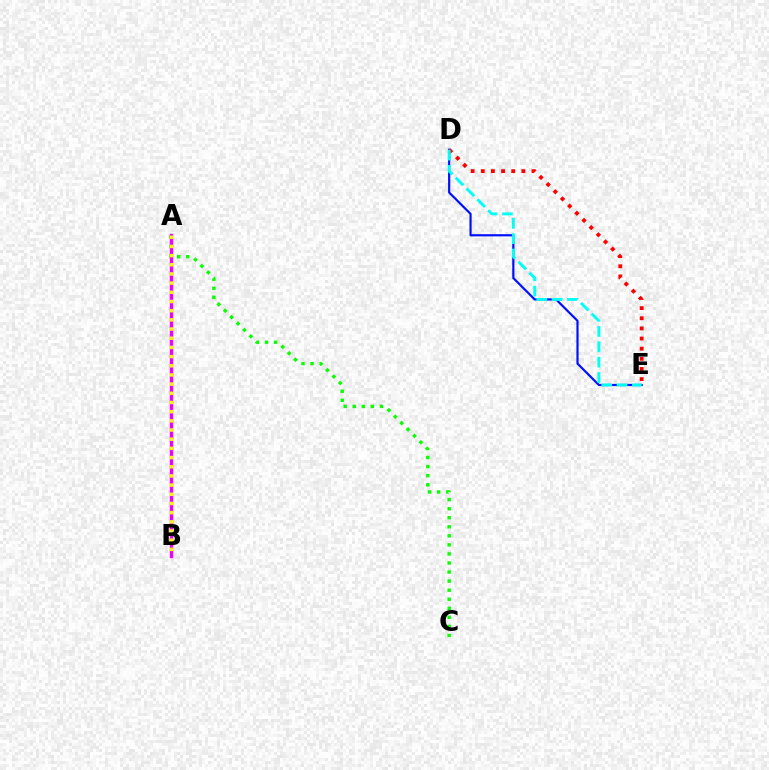{('A', 'C'): [{'color': '#08ff00', 'line_style': 'dotted', 'thickness': 2.46}], ('D', 'E'): [{'color': '#0010ff', 'line_style': 'solid', 'thickness': 1.57}, {'color': '#ff0000', 'line_style': 'dotted', 'thickness': 2.76}, {'color': '#00fff6', 'line_style': 'dashed', 'thickness': 2.08}], ('A', 'B'): [{'color': '#ee00ff', 'line_style': 'solid', 'thickness': 2.44}, {'color': '#fcf500', 'line_style': 'dotted', 'thickness': 2.49}]}